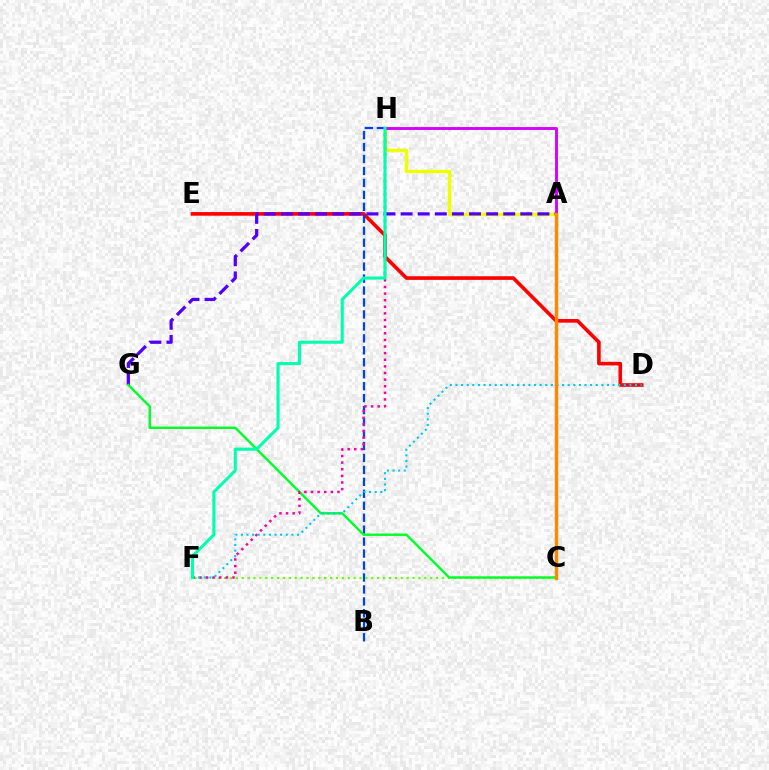{('D', 'E'): [{'color': '#ff0000', 'line_style': 'solid', 'thickness': 2.61}], ('A', 'H'): [{'color': '#eeff00', 'line_style': 'solid', 'thickness': 2.51}, {'color': '#d600ff', 'line_style': 'solid', 'thickness': 2.08}], ('A', 'G'): [{'color': '#4f00ff', 'line_style': 'dashed', 'thickness': 2.32}], ('B', 'H'): [{'color': '#003fff', 'line_style': 'dashed', 'thickness': 1.62}], ('C', 'F'): [{'color': '#66ff00', 'line_style': 'dotted', 'thickness': 1.6}], ('C', 'G'): [{'color': '#00ff27', 'line_style': 'solid', 'thickness': 1.73}], ('F', 'H'): [{'color': '#ff00a0', 'line_style': 'dotted', 'thickness': 1.8}, {'color': '#00ffaf', 'line_style': 'solid', 'thickness': 2.22}], ('D', 'F'): [{'color': '#00c7ff', 'line_style': 'dotted', 'thickness': 1.52}], ('A', 'C'): [{'color': '#ff8800', 'line_style': 'solid', 'thickness': 2.48}]}